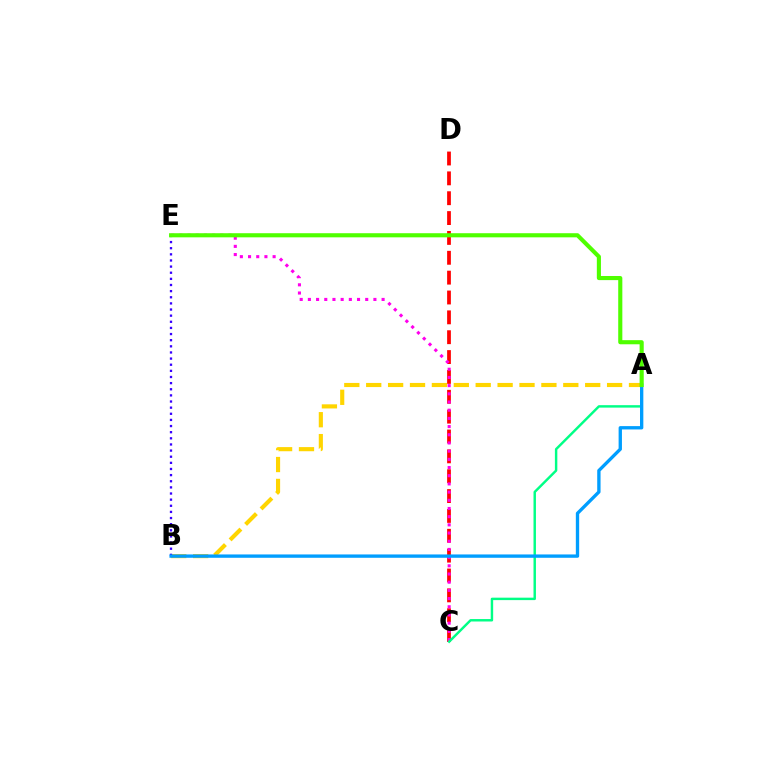{('C', 'D'): [{'color': '#ff0000', 'line_style': 'dashed', 'thickness': 2.7}], ('A', 'B'): [{'color': '#ffd500', 'line_style': 'dashed', 'thickness': 2.97}, {'color': '#009eff', 'line_style': 'solid', 'thickness': 2.4}], ('B', 'E'): [{'color': '#3700ff', 'line_style': 'dotted', 'thickness': 1.67}], ('C', 'E'): [{'color': '#ff00ed', 'line_style': 'dotted', 'thickness': 2.23}], ('A', 'C'): [{'color': '#00ff86', 'line_style': 'solid', 'thickness': 1.76}], ('A', 'E'): [{'color': '#4fff00', 'line_style': 'solid', 'thickness': 2.96}]}